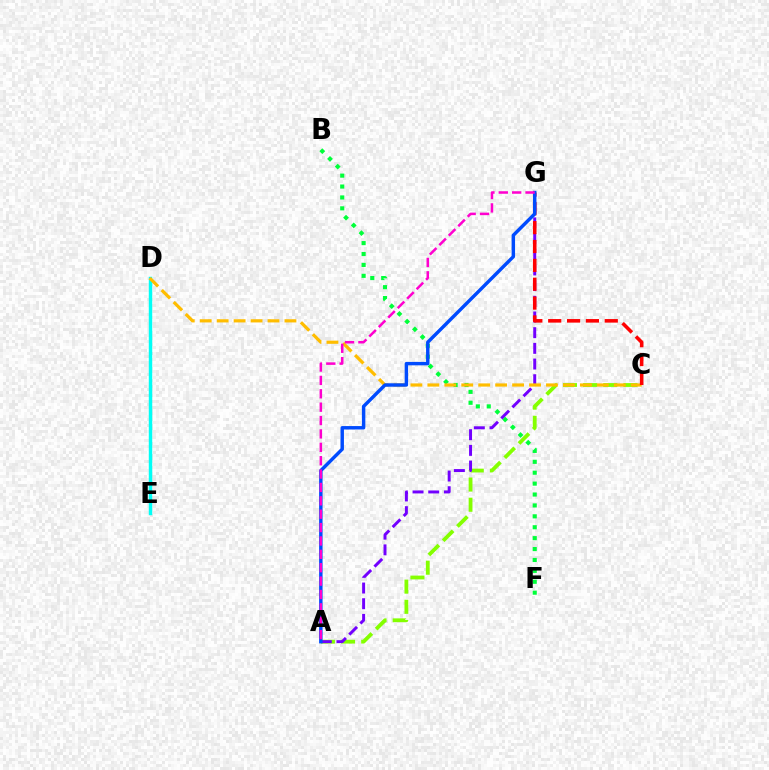{('B', 'F'): [{'color': '#00ff39', 'line_style': 'dotted', 'thickness': 2.96}], ('A', 'C'): [{'color': '#84ff00', 'line_style': 'dashed', 'thickness': 2.74}], ('A', 'G'): [{'color': '#7200ff', 'line_style': 'dashed', 'thickness': 2.13}, {'color': '#004bff', 'line_style': 'solid', 'thickness': 2.47}, {'color': '#ff00cf', 'line_style': 'dashed', 'thickness': 1.82}], ('D', 'E'): [{'color': '#00fff6', 'line_style': 'solid', 'thickness': 2.47}], ('C', 'D'): [{'color': '#ffbd00', 'line_style': 'dashed', 'thickness': 2.3}], ('C', 'G'): [{'color': '#ff0000', 'line_style': 'dashed', 'thickness': 2.56}]}